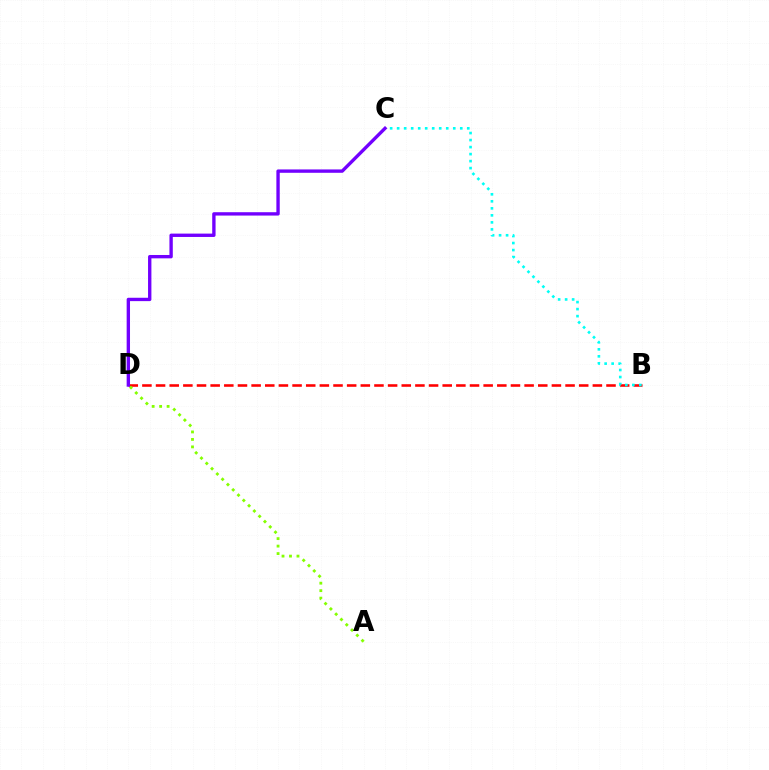{('B', 'D'): [{'color': '#ff0000', 'line_style': 'dashed', 'thickness': 1.85}], ('B', 'C'): [{'color': '#00fff6', 'line_style': 'dotted', 'thickness': 1.9}], ('C', 'D'): [{'color': '#7200ff', 'line_style': 'solid', 'thickness': 2.42}], ('A', 'D'): [{'color': '#84ff00', 'line_style': 'dotted', 'thickness': 2.03}]}